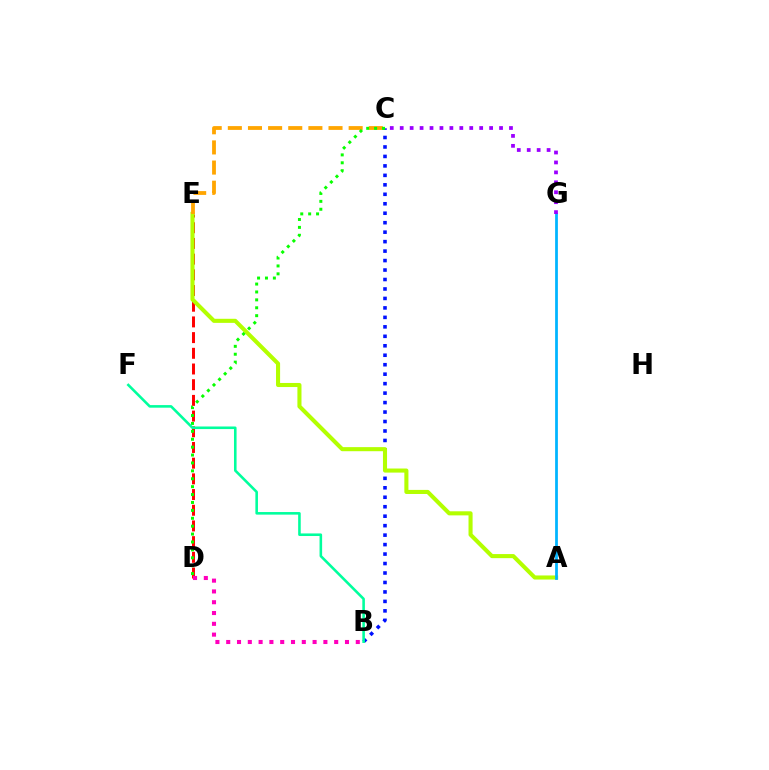{('B', 'C'): [{'color': '#0010ff', 'line_style': 'dotted', 'thickness': 2.57}], ('D', 'E'): [{'color': '#ff0000', 'line_style': 'dashed', 'thickness': 2.13}], ('B', 'D'): [{'color': '#ff00bd', 'line_style': 'dotted', 'thickness': 2.93}], ('A', 'E'): [{'color': '#b3ff00', 'line_style': 'solid', 'thickness': 2.94}], ('A', 'G'): [{'color': '#00b5ff', 'line_style': 'solid', 'thickness': 1.98}], ('C', 'E'): [{'color': '#ffa500', 'line_style': 'dashed', 'thickness': 2.74}], ('C', 'D'): [{'color': '#08ff00', 'line_style': 'dotted', 'thickness': 2.15}], ('B', 'F'): [{'color': '#00ff9d', 'line_style': 'solid', 'thickness': 1.86}], ('C', 'G'): [{'color': '#9b00ff', 'line_style': 'dotted', 'thickness': 2.7}]}